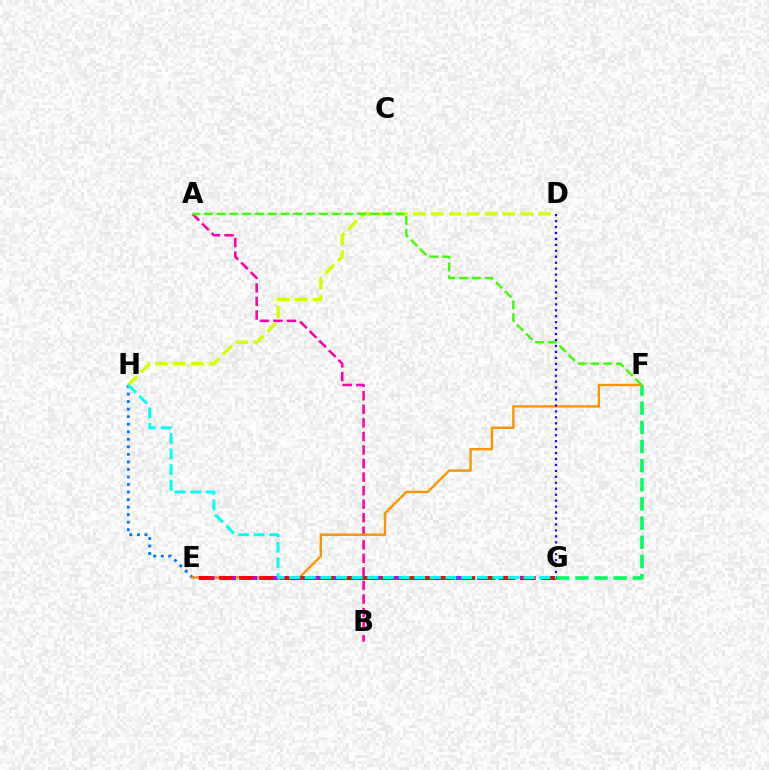{('F', 'G'): [{'color': '#00ff5c', 'line_style': 'dashed', 'thickness': 2.6}], ('E', 'H'): [{'color': '#0074ff', 'line_style': 'dotted', 'thickness': 2.05}], ('A', 'B'): [{'color': '#ff00ac', 'line_style': 'dashed', 'thickness': 1.84}], ('E', 'F'): [{'color': '#ff9400', 'line_style': 'solid', 'thickness': 1.72}], ('D', 'H'): [{'color': '#d1ff00', 'line_style': 'dashed', 'thickness': 2.43}], ('E', 'G'): [{'color': '#b900ff', 'line_style': 'dashed', 'thickness': 2.9}, {'color': '#ff0000', 'line_style': 'dashed', 'thickness': 2.74}], ('D', 'G'): [{'color': '#2500ff', 'line_style': 'dotted', 'thickness': 1.62}], ('A', 'F'): [{'color': '#3dff00', 'line_style': 'dashed', 'thickness': 1.74}], ('G', 'H'): [{'color': '#00fff6', 'line_style': 'dashed', 'thickness': 2.12}]}